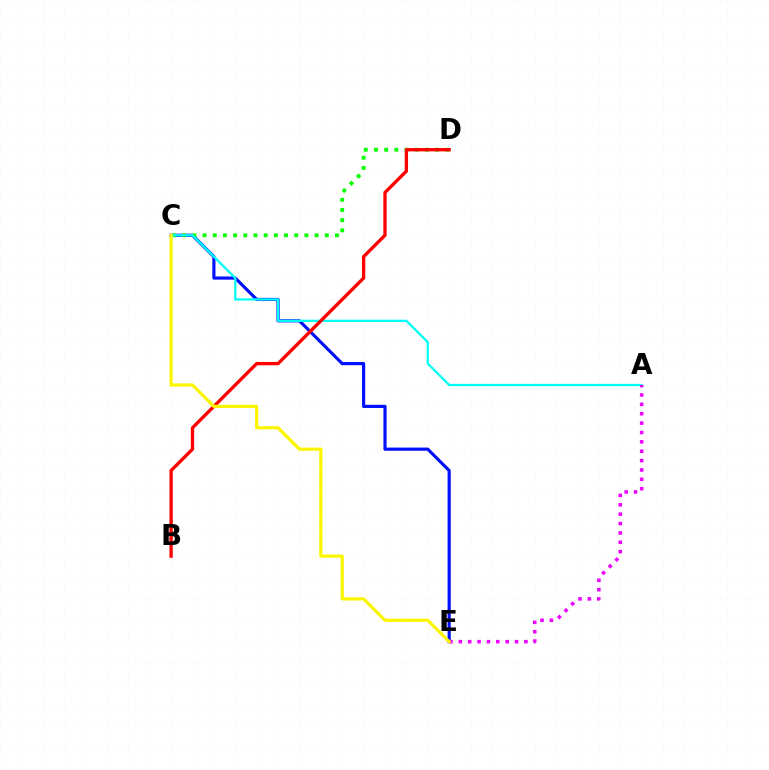{('C', 'E'): [{'color': '#0010ff', 'line_style': 'solid', 'thickness': 2.28}, {'color': '#fcf500', 'line_style': 'solid', 'thickness': 2.31}], ('C', 'D'): [{'color': '#08ff00', 'line_style': 'dotted', 'thickness': 2.77}], ('A', 'C'): [{'color': '#00fff6', 'line_style': 'solid', 'thickness': 1.63}], ('B', 'D'): [{'color': '#ff0000', 'line_style': 'solid', 'thickness': 2.4}], ('A', 'E'): [{'color': '#ee00ff', 'line_style': 'dotted', 'thickness': 2.55}]}